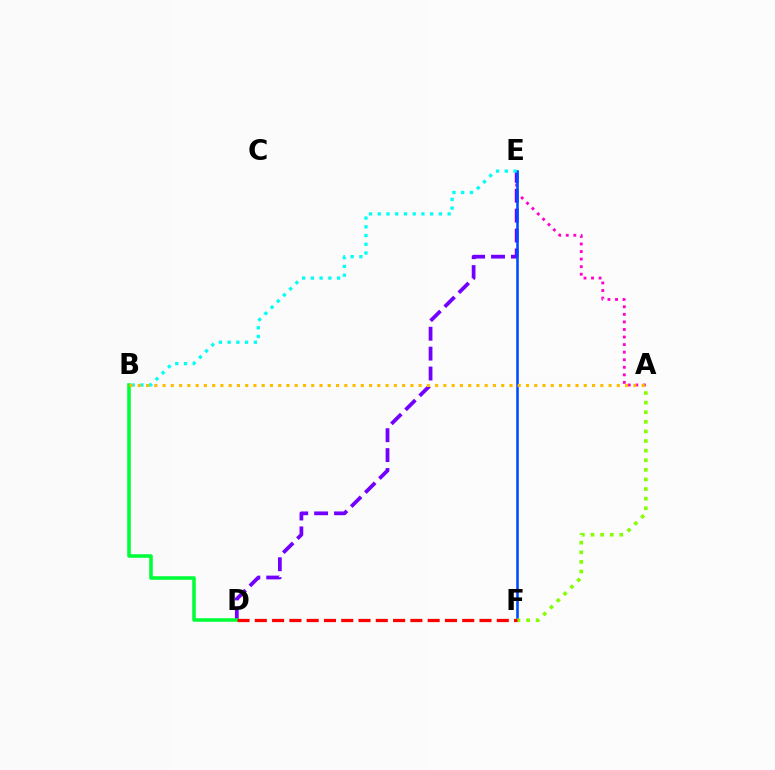{('A', 'E'): [{'color': '#ff00cf', 'line_style': 'dotted', 'thickness': 2.05}], ('D', 'E'): [{'color': '#7200ff', 'line_style': 'dashed', 'thickness': 2.7}], ('B', 'D'): [{'color': '#00ff39', 'line_style': 'solid', 'thickness': 2.56}], ('E', 'F'): [{'color': '#004bff', 'line_style': 'solid', 'thickness': 1.86}], ('A', 'F'): [{'color': '#84ff00', 'line_style': 'dotted', 'thickness': 2.61}], ('D', 'F'): [{'color': '#ff0000', 'line_style': 'dashed', 'thickness': 2.35}], ('B', 'E'): [{'color': '#00fff6', 'line_style': 'dotted', 'thickness': 2.37}], ('A', 'B'): [{'color': '#ffbd00', 'line_style': 'dotted', 'thickness': 2.24}]}